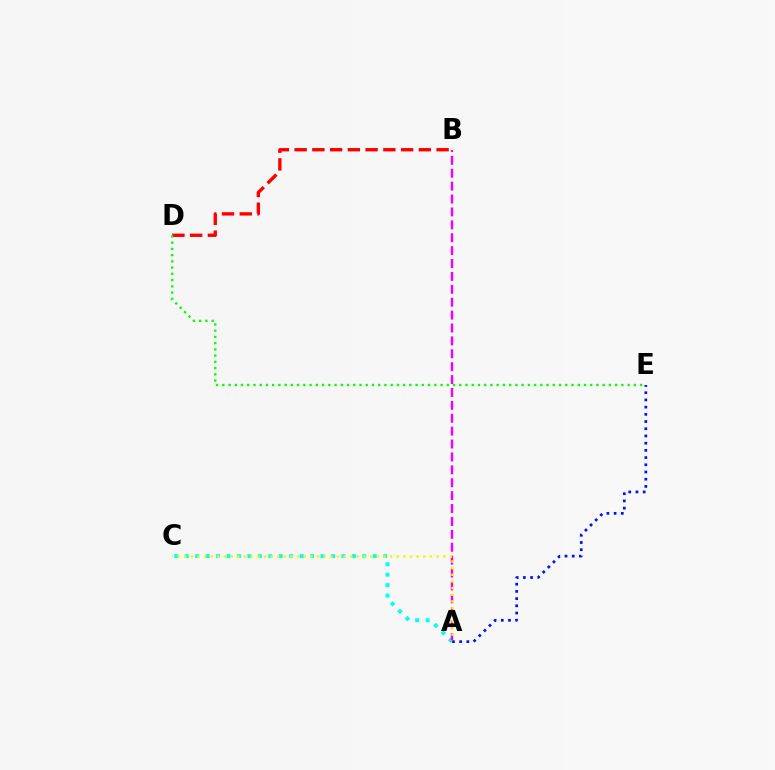{('B', 'D'): [{'color': '#ff0000', 'line_style': 'dashed', 'thickness': 2.41}], ('D', 'E'): [{'color': '#08ff00', 'line_style': 'dotted', 'thickness': 1.69}], ('A', 'C'): [{'color': '#00fff6', 'line_style': 'dotted', 'thickness': 2.84}, {'color': '#fcf500', 'line_style': 'dotted', 'thickness': 1.8}], ('A', 'B'): [{'color': '#ee00ff', 'line_style': 'dashed', 'thickness': 1.75}], ('A', 'E'): [{'color': '#0010ff', 'line_style': 'dotted', 'thickness': 1.96}]}